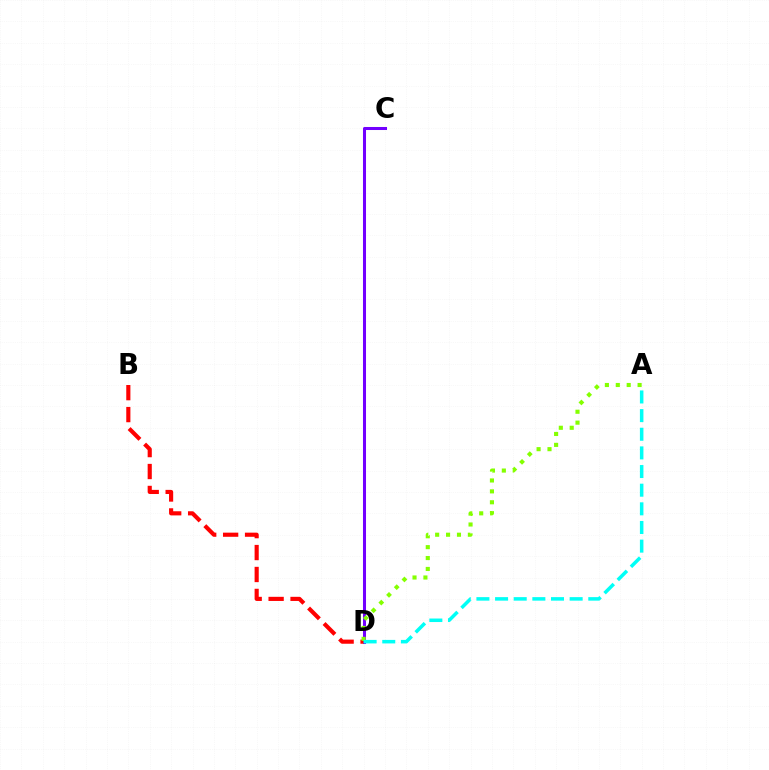{('C', 'D'): [{'color': '#7200ff', 'line_style': 'solid', 'thickness': 2.19}], ('B', 'D'): [{'color': '#ff0000', 'line_style': 'dashed', 'thickness': 2.98}], ('A', 'D'): [{'color': '#84ff00', 'line_style': 'dotted', 'thickness': 2.96}, {'color': '#00fff6', 'line_style': 'dashed', 'thickness': 2.53}]}